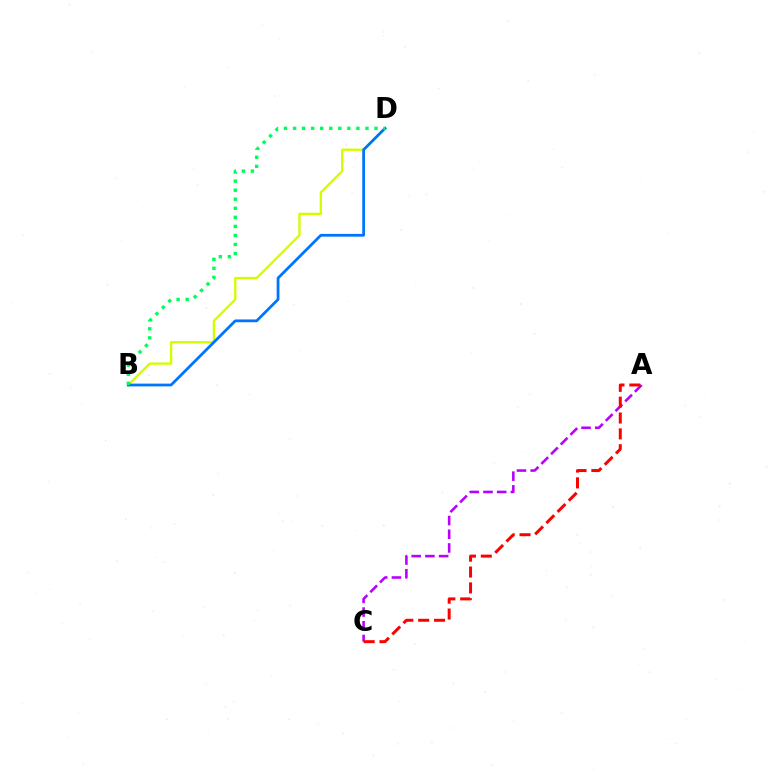{('B', 'D'): [{'color': '#d1ff00', 'line_style': 'solid', 'thickness': 1.7}, {'color': '#0074ff', 'line_style': 'solid', 'thickness': 1.98}, {'color': '#00ff5c', 'line_style': 'dotted', 'thickness': 2.46}], ('A', 'C'): [{'color': '#b900ff', 'line_style': 'dashed', 'thickness': 1.86}, {'color': '#ff0000', 'line_style': 'dashed', 'thickness': 2.15}]}